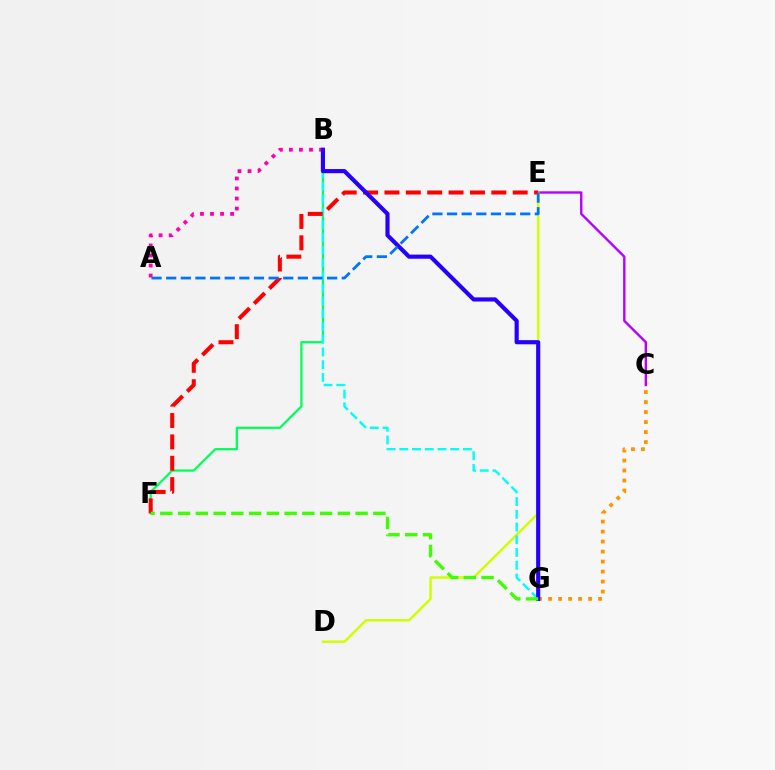{('B', 'F'): [{'color': '#00ff5c', 'line_style': 'solid', 'thickness': 1.62}], ('C', 'E'): [{'color': '#b900ff', 'line_style': 'solid', 'thickness': 1.72}], ('C', 'G'): [{'color': '#ff9400', 'line_style': 'dotted', 'thickness': 2.72}], ('D', 'E'): [{'color': '#d1ff00', 'line_style': 'solid', 'thickness': 1.78}], ('B', 'G'): [{'color': '#00fff6', 'line_style': 'dashed', 'thickness': 1.73}, {'color': '#2500ff', 'line_style': 'solid', 'thickness': 2.97}], ('A', 'B'): [{'color': '#ff00ac', 'line_style': 'dotted', 'thickness': 2.73}], ('E', 'F'): [{'color': '#ff0000', 'line_style': 'dashed', 'thickness': 2.9}], ('A', 'E'): [{'color': '#0074ff', 'line_style': 'dashed', 'thickness': 1.99}], ('F', 'G'): [{'color': '#3dff00', 'line_style': 'dashed', 'thickness': 2.41}]}